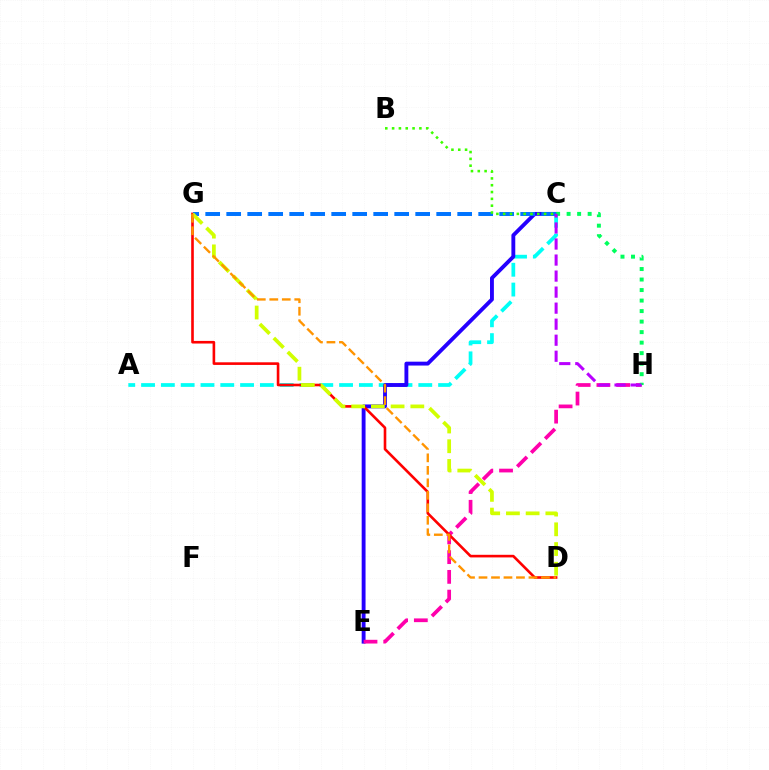{('A', 'C'): [{'color': '#00fff6', 'line_style': 'dashed', 'thickness': 2.69}], ('C', 'E'): [{'color': '#2500ff', 'line_style': 'solid', 'thickness': 2.79}], ('E', 'H'): [{'color': '#ff00ac', 'line_style': 'dashed', 'thickness': 2.68}], ('D', 'G'): [{'color': '#ff0000', 'line_style': 'solid', 'thickness': 1.89}, {'color': '#d1ff00', 'line_style': 'dashed', 'thickness': 2.68}, {'color': '#ff9400', 'line_style': 'dashed', 'thickness': 1.7}], ('C', 'G'): [{'color': '#0074ff', 'line_style': 'dashed', 'thickness': 2.85}], ('C', 'H'): [{'color': '#00ff5c', 'line_style': 'dotted', 'thickness': 2.86}, {'color': '#b900ff', 'line_style': 'dashed', 'thickness': 2.18}], ('B', 'C'): [{'color': '#3dff00', 'line_style': 'dotted', 'thickness': 1.85}]}